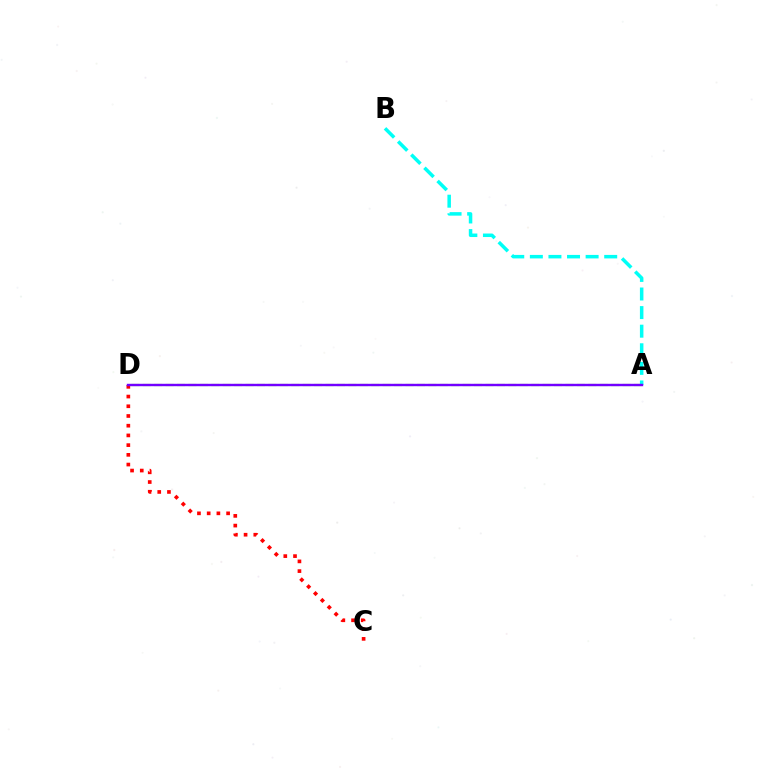{('A', 'D'): [{'color': '#84ff00', 'line_style': 'dashed', 'thickness': 1.55}, {'color': '#7200ff', 'line_style': 'solid', 'thickness': 1.74}], ('C', 'D'): [{'color': '#ff0000', 'line_style': 'dotted', 'thickness': 2.64}], ('A', 'B'): [{'color': '#00fff6', 'line_style': 'dashed', 'thickness': 2.53}]}